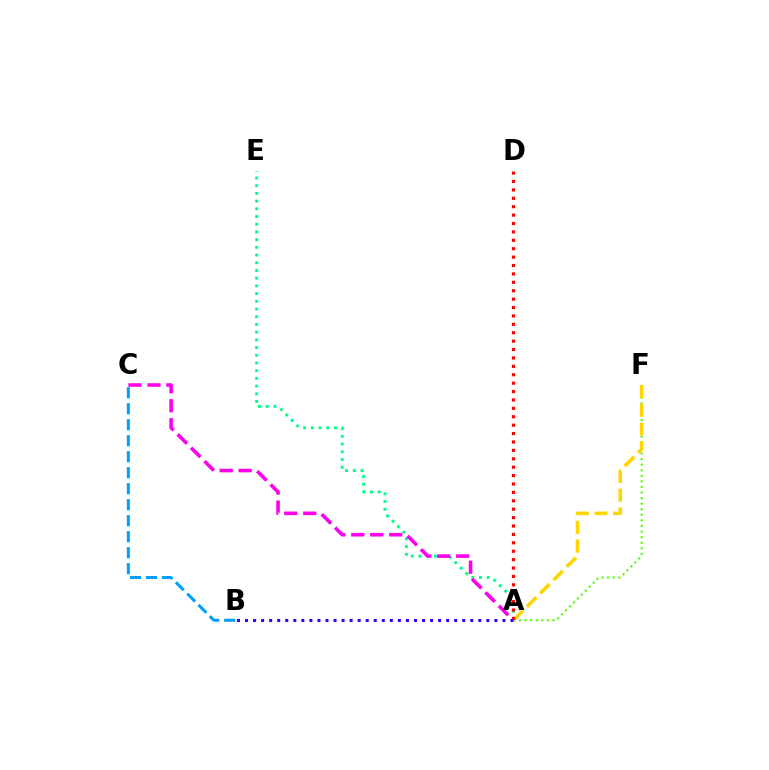{('A', 'F'): [{'color': '#4fff00', 'line_style': 'dotted', 'thickness': 1.51}, {'color': '#ffd500', 'line_style': 'dashed', 'thickness': 2.55}], ('B', 'C'): [{'color': '#009eff', 'line_style': 'dashed', 'thickness': 2.17}], ('A', 'E'): [{'color': '#00ff86', 'line_style': 'dotted', 'thickness': 2.09}], ('A', 'C'): [{'color': '#ff00ed', 'line_style': 'dashed', 'thickness': 2.58}], ('A', 'D'): [{'color': '#ff0000', 'line_style': 'dotted', 'thickness': 2.28}], ('A', 'B'): [{'color': '#3700ff', 'line_style': 'dotted', 'thickness': 2.19}]}